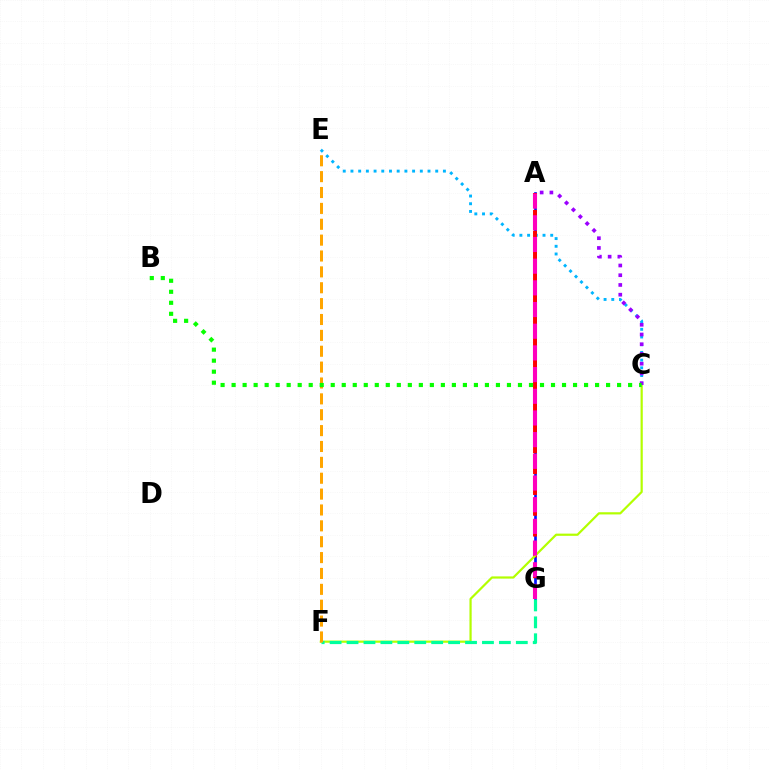{('A', 'G'): [{'color': '#0010ff', 'line_style': 'solid', 'thickness': 1.93}, {'color': '#ff0000', 'line_style': 'dashed', 'thickness': 2.83}, {'color': '#ff00bd', 'line_style': 'dashed', 'thickness': 2.95}], ('C', 'E'): [{'color': '#00b5ff', 'line_style': 'dotted', 'thickness': 2.09}], ('C', 'F'): [{'color': '#b3ff00', 'line_style': 'solid', 'thickness': 1.59}], ('F', 'G'): [{'color': '#00ff9d', 'line_style': 'dashed', 'thickness': 2.3}], ('E', 'F'): [{'color': '#ffa500', 'line_style': 'dashed', 'thickness': 2.16}], ('A', 'C'): [{'color': '#9b00ff', 'line_style': 'dotted', 'thickness': 2.64}], ('B', 'C'): [{'color': '#08ff00', 'line_style': 'dotted', 'thickness': 2.99}]}